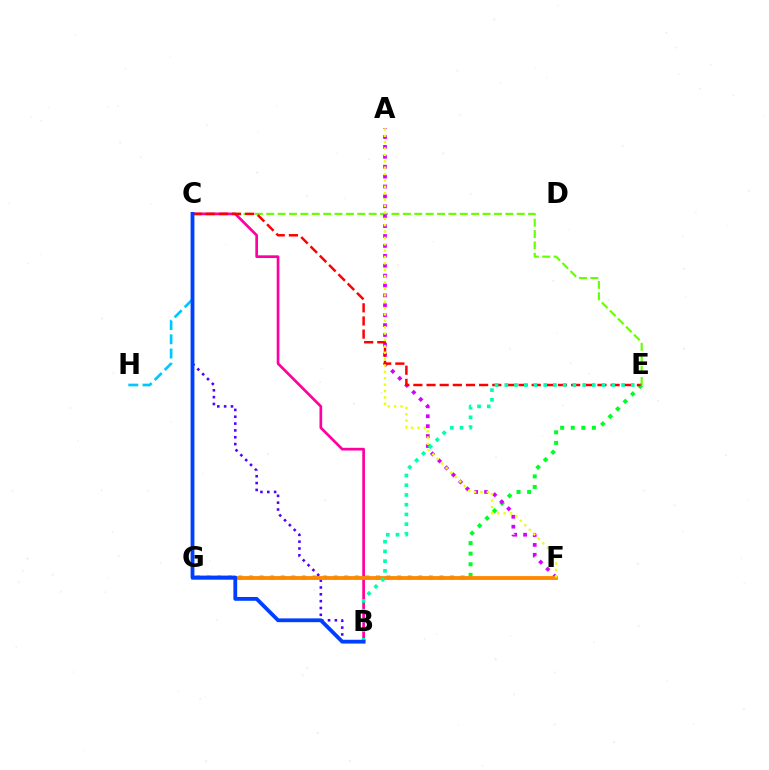{('E', 'G'): [{'color': '#00ff27', 'line_style': 'dotted', 'thickness': 2.88}], ('C', 'H'): [{'color': '#00c7ff', 'line_style': 'dashed', 'thickness': 1.93}], ('C', 'E'): [{'color': '#66ff00', 'line_style': 'dashed', 'thickness': 1.55}, {'color': '#ff0000', 'line_style': 'dashed', 'thickness': 1.79}], ('A', 'F'): [{'color': '#d600ff', 'line_style': 'dotted', 'thickness': 2.69}, {'color': '#eeff00', 'line_style': 'dotted', 'thickness': 1.73}], ('B', 'C'): [{'color': '#ff00a0', 'line_style': 'solid', 'thickness': 1.94}, {'color': '#4f00ff', 'line_style': 'dotted', 'thickness': 1.86}, {'color': '#003fff', 'line_style': 'solid', 'thickness': 2.74}], ('F', 'G'): [{'color': '#ff8800', 'line_style': 'solid', 'thickness': 2.76}], ('B', 'E'): [{'color': '#00ffaf', 'line_style': 'dotted', 'thickness': 2.64}]}